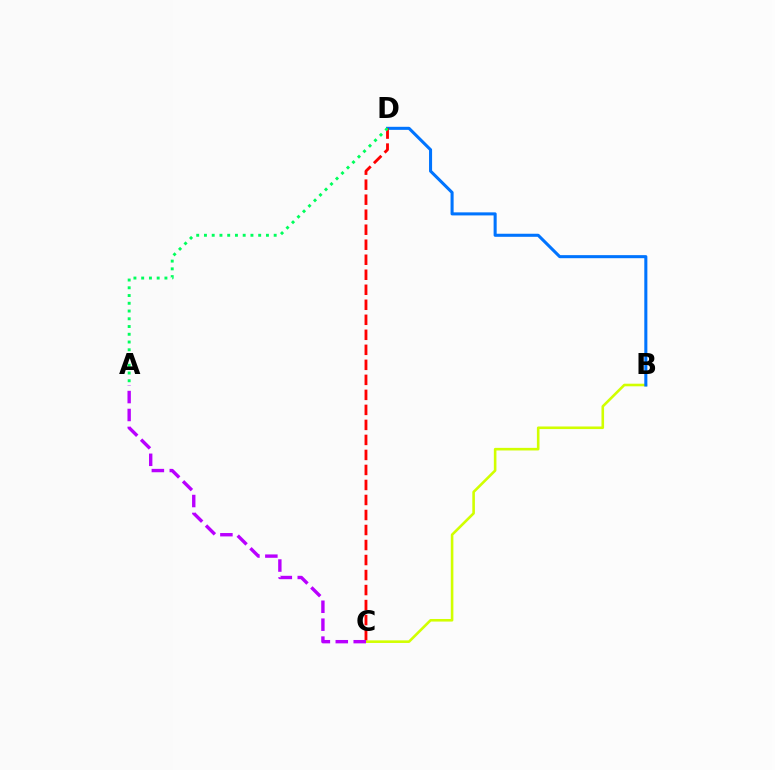{('B', 'C'): [{'color': '#d1ff00', 'line_style': 'solid', 'thickness': 1.87}], ('B', 'D'): [{'color': '#0074ff', 'line_style': 'solid', 'thickness': 2.2}], ('C', 'D'): [{'color': '#ff0000', 'line_style': 'dashed', 'thickness': 2.04}], ('A', 'D'): [{'color': '#00ff5c', 'line_style': 'dotted', 'thickness': 2.11}], ('A', 'C'): [{'color': '#b900ff', 'line_style': 'dashed', 'thickness': 2.44}]}